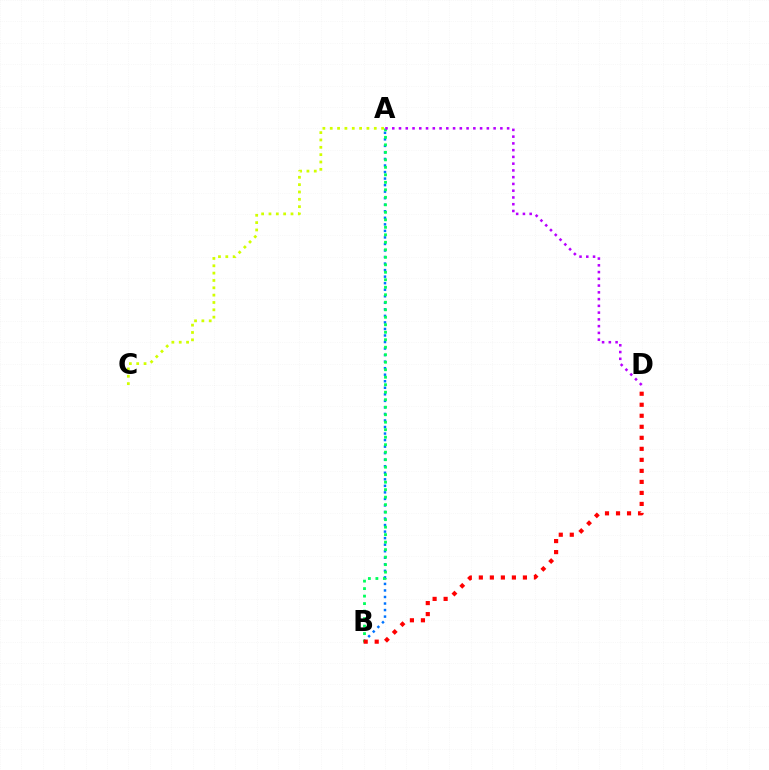{('A', 'B'): [{'color': '#0074ff', 'line_style': 'dotted', 'thickness': 1.78}, {'color': '#00ff5c', 'line_style': 'dotted', 'thickness': 2.04}], ('B', 'D'): [{'color': '#ff0000', 'line_style': 'dotted', 'thickness': 2.99}], ('A', 'C'): [{'color': '#d1ff00', 'line_style': 'dotted', 'thickness': 1.99}], ('A', 'D'): [{'color': '#b900ff', 'line_style': 'dotted', 'thickness': 1.84}]}